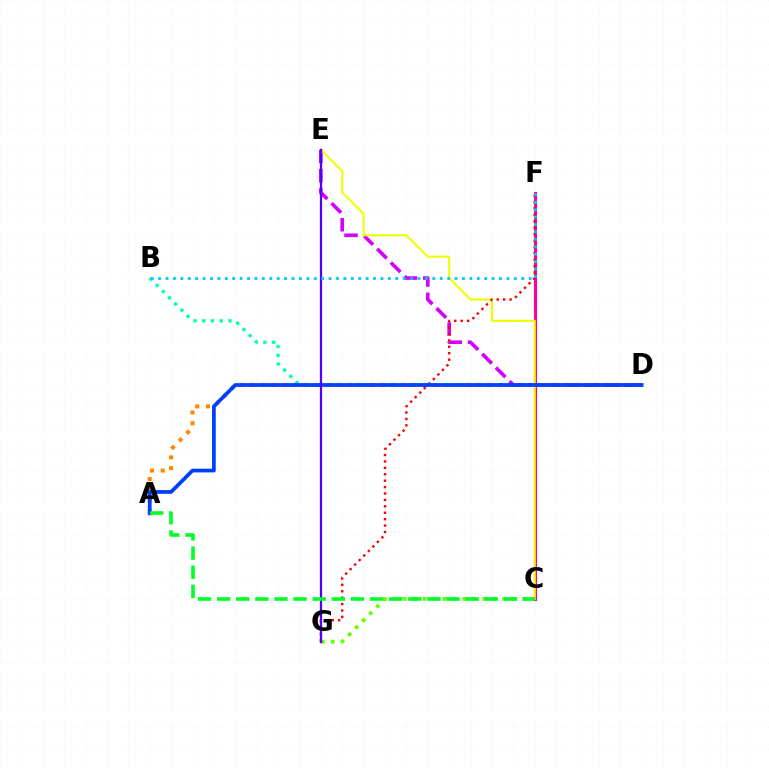{('C', 'G'): [{'color': '#66ff00', 'line_style': 'dotted', 'thickness': 2.71}], ('A', 'D'): [{'color': '#ff8800', 'line_style': 'dotted', 'thickness': 2.92}, {'color': '#003fff', 'line_style': 'solid', 'thickness': 2.69}], ('D', 'E'): [{'color': '#d600ff', 'line_style': 'dashed', 'thickness': 2.62}], ('C', 'F'): [{'color': '#ff00a0', 'line_style': 'solid', 'thickness': 2.24}], ('C', 'E'): [{'color': '#eeff00', 'line_style': 'solid', 'thickness': 1.51}], ('F', 'G'): [{'color': '#ff0000', 'line_style': 'dotted', 'thickness': 1.74}], ('B', 'D'): [{'color': '#00ffaf', 'line_style': 'dotted', 'thickness': 2.38}], ('E', 'G'): [{'color': '#4f00ff', 'line_style': 'solid', 'thickness': 1.63}], ('B', 'F'): [{'color': '#00c7ff', 'line_style': 'dotted', 'thickness': 2.01}], ('A', 'C'): [{'color': '#00ff27', 'line_style': 'dashed', 'thickness': 2.6}]}